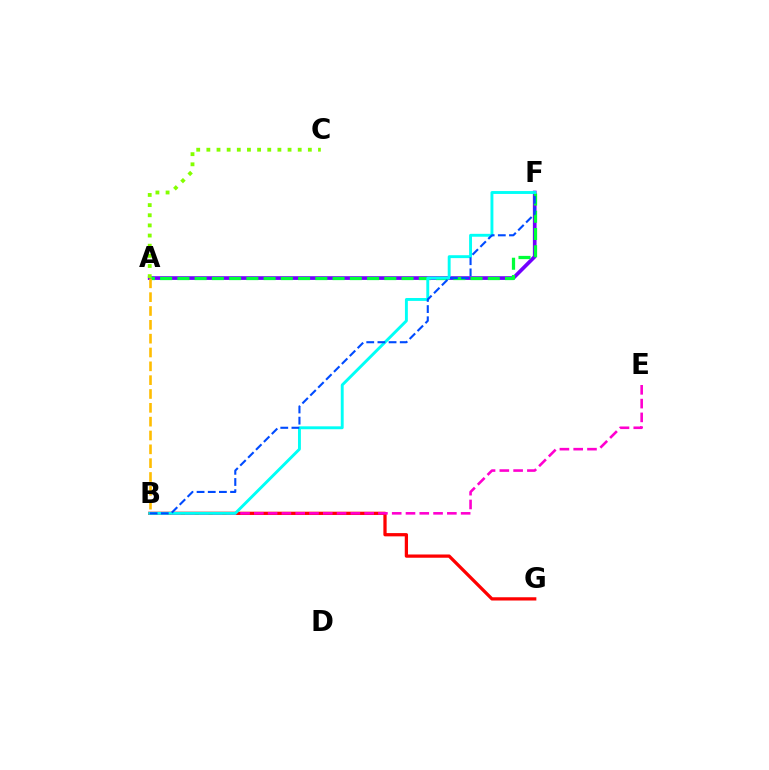{('B', 'G'): [{'color': '#ff0000', 'line_style': 'solid', 'thickness': 2.34}], ('A', 'F'): [{'color': '#7200ff', 'line_style': 'solid', 'thickness': 2.66}, {'color': '#00ff39', 'line_style': 'dashed', 'thickness': 2.34}], ('B', 'E'): [{'color': '#ff00cf', 'line_style': 'dashed', 'thickness': 1.87}], ('B', 'F'): [{'color': '#00fff6', 'line_style': 'solid', 'thickness': 2.09}, {'color': '#004bff', 'line_style': 'dashed', 'thickness': 1.52}], ('A', 'B'): [{'color': '#ffbd00', 'line_style': 'dashed', 'thickness': 1.88}], ('A', 'C'): [{'color': '#84ff00', 'line_style': 'dotted', 'thickness': 2.76}]}